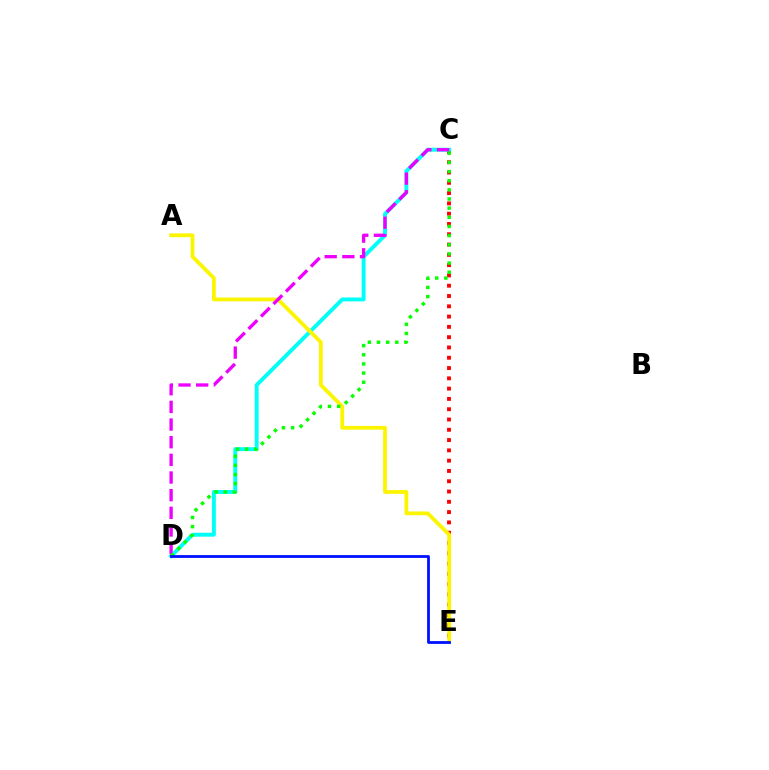{('C', 'E'): [{'color': '#ff0000', 'line_style': 'dotted', 'thickness': 2.8}], ('C', 'D'): [{'color': '#00fff6', 'line_style': 'solid', 'thickness': 2.81}, {'color': '#ee00ff', 'line_style': 'dashed', 'thickness': 2.4}, {'color': '#08ff00', 'line_style': 'dotted', 'thickness': 2.49}], ('A', 'E'): [{'color': '#fcf500', 'line_style': 'solid', 'thickness': 2.72}], ('D', 'E'): [{'color': '#0010ff', 'line_style': 'solid', 'thickness': 2.01}]}